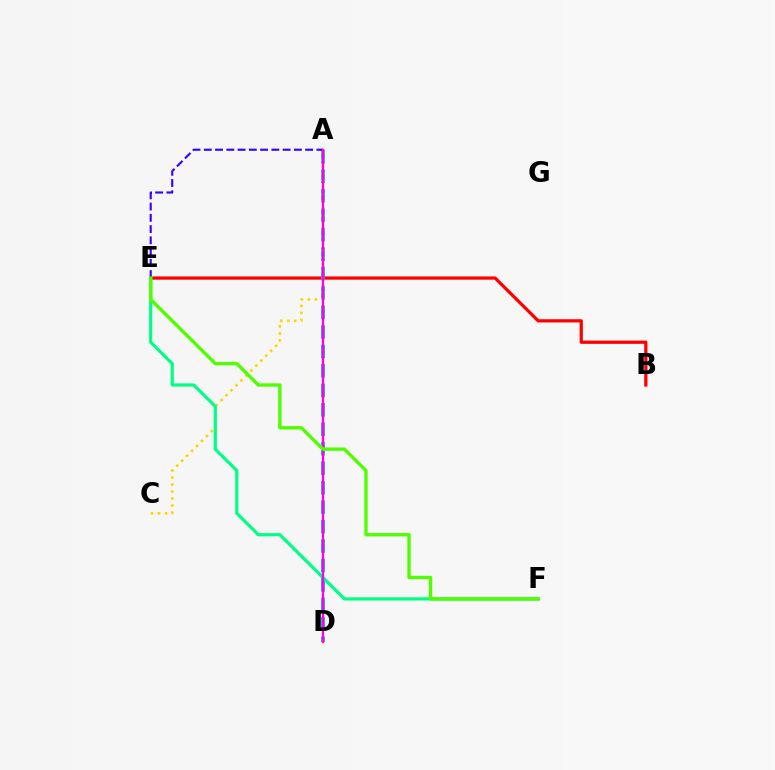{('B', 'E'): [{'color': '#ff0000', 'line_style': 'solid', 'thickness': 2.33}], ('A', 'D'): [{'color': '#009eff', 'line_style': 'dashed', 'thickness': 2.64}, {'color': '#ff00ed', 'line_style': 'solid', 'thickness': 1.66}], ('A', 'C'): [{'color': '#ffd500', 'line_style': 'dotted', 'thickness': 1.9}], ('E', 'F'): [{'color': '#00ff86', 'line_style': 'solid', 'thickness': 2.3}, {'color': '#4fff00', 'line_style': 'solid', 'thickness': 2.41}], ('A', 'E'): [{'color': '#3700ff', 'line_style': 'dashed', 'thickness': 1.53}]}